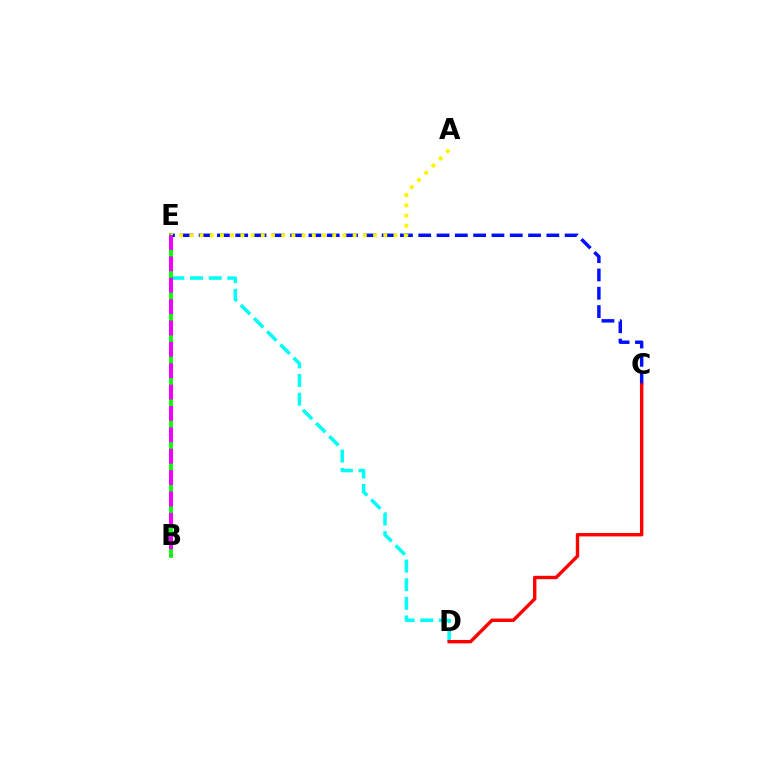{('C', 'E'): [{'color': '#0010ff', 'line_style': 'dashed', 'thickness': 2.49}], ('D', 'E'): [{'color': '#00fff6', 'line_style': 'dashed', 'thickness': 2.53}], ('C', 'D'): [{'color': '#ff0000', 'line_style': 'solid', 'thickness': 2.45}], ('B', 'E'): [{'color': '#08ff00', 'line_style': 'solid', 'thickness': 2.75}, {'color': '#ee00ff', 'line_style': 'dashed', 'thickness': 2.9}], ('A', 'E'): [{'color': '#fcf500', 'line_style': 'dotted', 'thickness': 2.77}]}